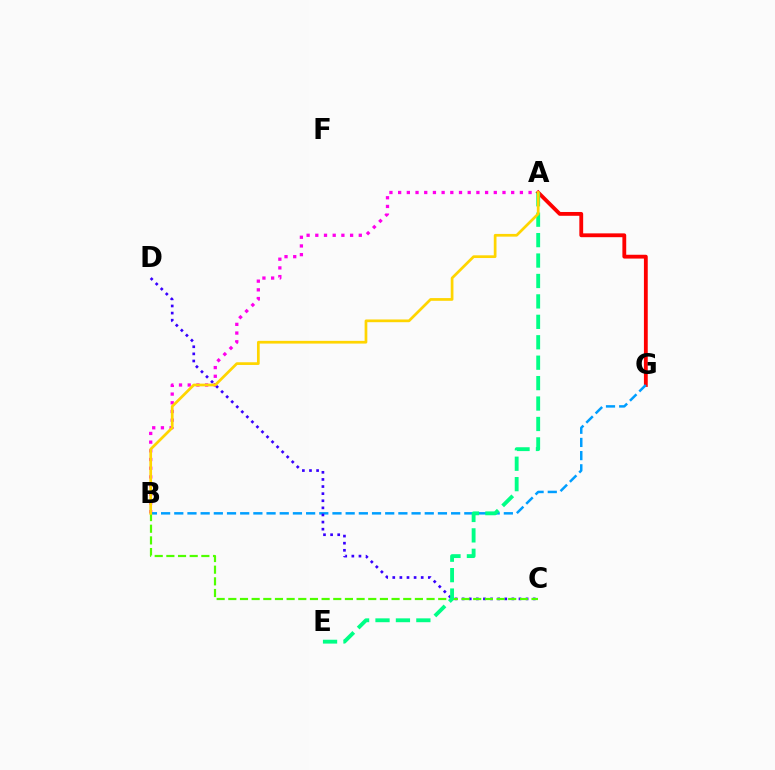{('A', 'G'): [{'color': '#ff0000', 'line_style': 'solid', 'thickness': 2.75}], ('A', 'B'): [{'color': '#ff00ed', 'line_style': 'dotted', 'thickness': 2.36}, {'color': '#ffd500', 'line_style': 'solid', 'thickness': 1.96}], ('B', 'G'): [{'color': '#009eff', 'line_style': 'dashed', 'thickness': 1.79}], ('C', 'D'): [{'color': '#3700ff', 'line_style': 'dotted', 'thickness': 1.93}], ('B', 'C'): [{'color': '#4fff00', 'line_style': 'dashed', 'thickness': 1.58}], ('A', 'E'): [{'color': '#00ff86', 'line_style': 'dashed', 'thickness': 2.78}]}